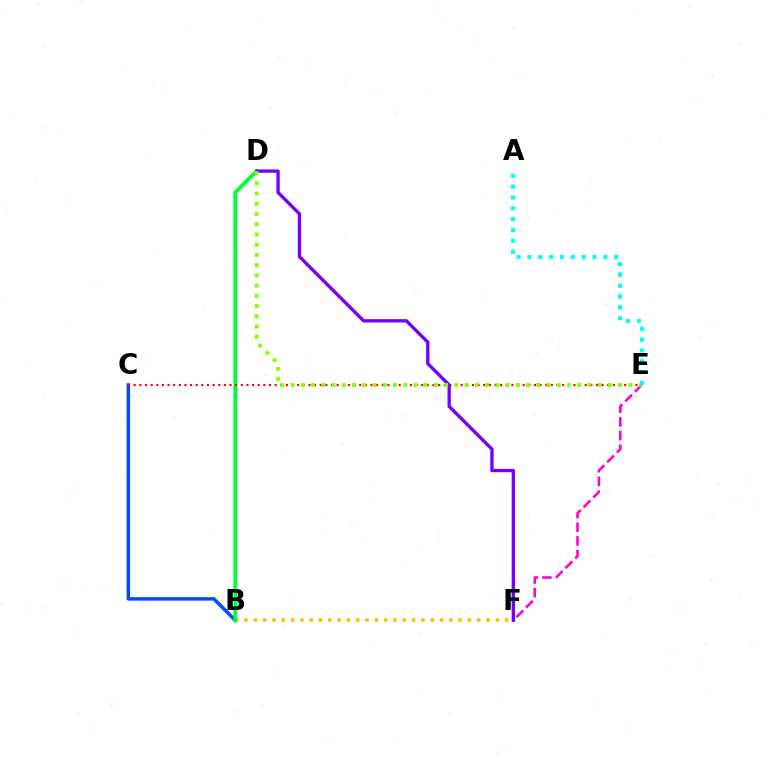{('B', 'C'): [{'color': '#004bff', 'line_style': 'solid', 'thickness': 2.5}], ('E', 'F'): [{'color': '#ff00cf', 'line_style': 'dashed', 'thickness': 1.86}], ('B', 'F'): [{'color': '#ffbd00', 'line_style': 'dotted', 'thickness': 2.53}], ('B', 'D'): [{'color': '#00ff39', 'line_style': 'solid', 'thickness': 2.72}], ('C', 'E'): [{'color': '#ff0000', 'line_style': 'dotted', 'thickness': 1.53}], ('D', 'F'): [{'color': '#7200ff', 'line_style': 'solid', 'thickness': 2.39}], ('D', 'E'): [{'color': '#84ff00', 'line_style': 'dotted', 'thickness': 2.78}], ('A', 'E'): [{'color': '#00fff6', 'line_style': 'dotted', 'thickness': 2.95}]}